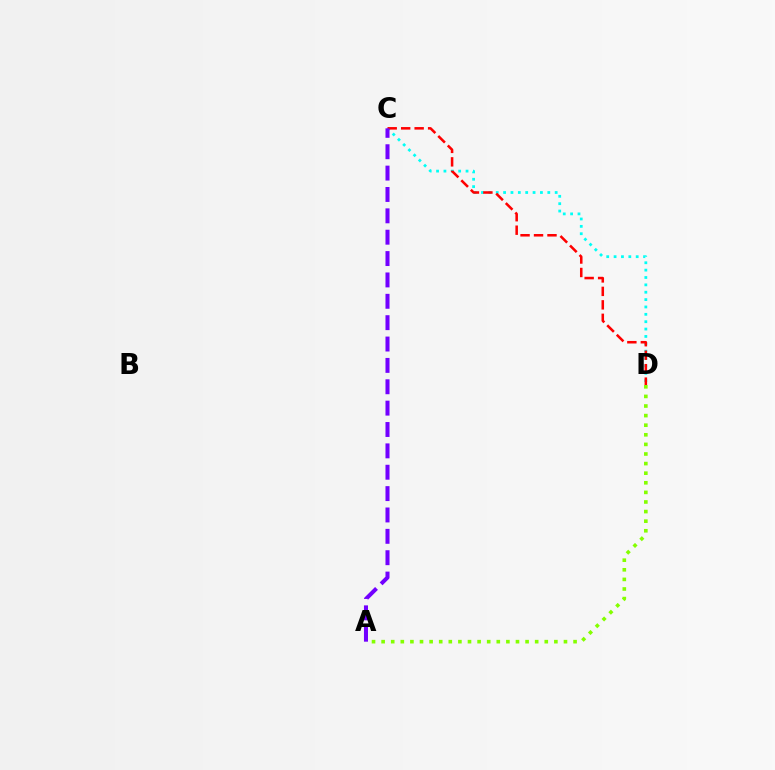{('A', 'D'): [{'color': '#84ff00', 'line_style': 'dotted', 'thickness': 2.61}], ('C', 'D'): [{'color': '#00fff6', 'line_style': 'dotted', 'thickness': 2.0}, {'color': '#ff0000', 'line_style': 'dashed', 'thickness': 1.83}], ('A', 'C'): [{'color': '#7200ff', 'line_style': 'dashed', 'thickness': 2.9}]}